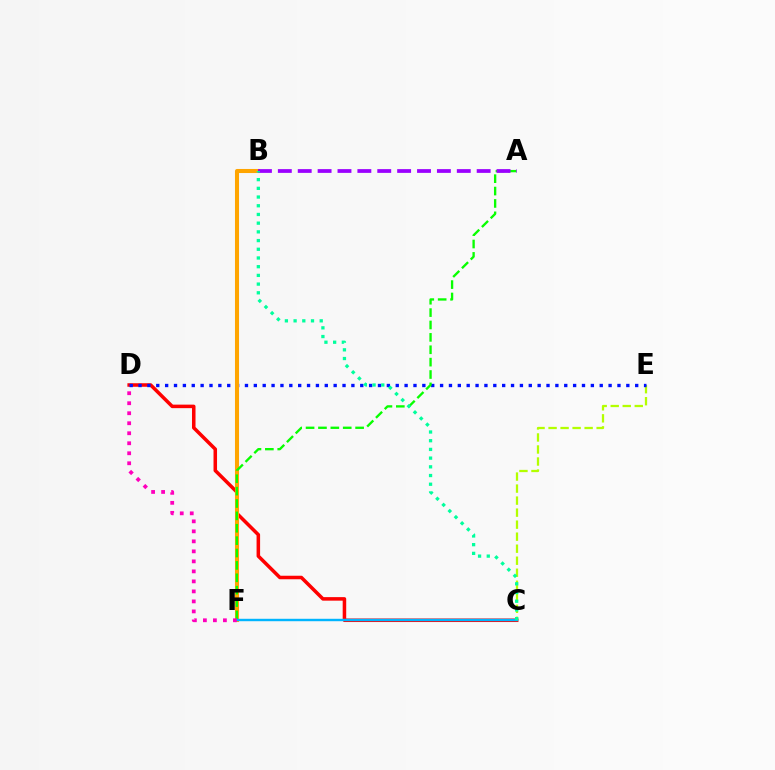{('C', 'E'): [{'color': '#b3ff00', 'line_style': 'dashed', 'thickness': 1.63}], ('C', 'D'): [{'color': '#ff0000', 'line_style': 'solid', 'thickness': 2.54}], ('D', 'E'): [{'color': '#0010ff', 'line_style': 'dotted', 'thickness': 2.41}], ('B', 'F'): [{'color': '#ffa500', 'line_style': 'solid', 'thickness': 2.92}], ('A', 'F'): [{'color': '#08ff00', 'line_style': 'dashed', 'thickness': 1.68}], ('A', 'B'): [{'color': '#9b00ff', 'line_style': 'dashed', 'thickness': 2.7}], ('C', 'F'): [{'color': '#00b5ff', 'line_style': 'solid', 'thickness': 1.74}], ('B', 'C'): [{'color': '#00ff9d', 'line_style': 'dotted', 'thickness': 2.37}], ('D', 'F'): [{'color': '#ff00bd', 'line_style': 'dotted', 'thickness': 2.72}]}